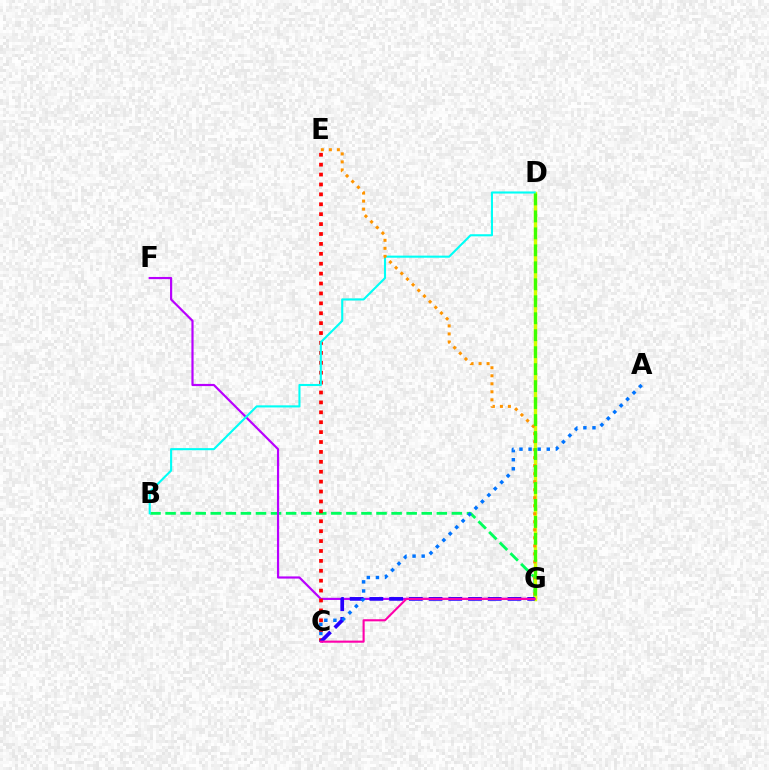{('B', 'G'): [{'color': '#00ff5c', 'line_style': 'dashed', 'thickness': 2.05}], ('F', 'G'): [{'color': '#b900ff', 'line_style': 'solid', 'thickness': 1.57}], ('C', 'E'): [{'color': '#ff0000', 'line_style': 'dotted', 'thickness': 2.69}], ('D', 'G'): [{'color': '#d1ff00', 'line_style': 'solid', 'thickness': 2.47}, {'color': '#3dff00', 'line_style': 'dashed', 'thickness': 2.31}], ('C', 'G'): [{'color': '#2500ff', 'line_style': 'dashed', 'thickness': 2.68}, {'color': '#ff00ac', 'line_style': 'solid', 'thickness': 1.53}], ('B', 'D'): [{'color': '#00fff6', 'line_style': 'solid', 'thickness': 1.52}], ('E', 'G'): [{'color': '#ff9400', 'line_style': 'dotted', 'thickness': 2.18}], ('A', 'C'): [{'color': '#0074ff', 'line_style': 'dotted', 'thickness': 2.47}]}